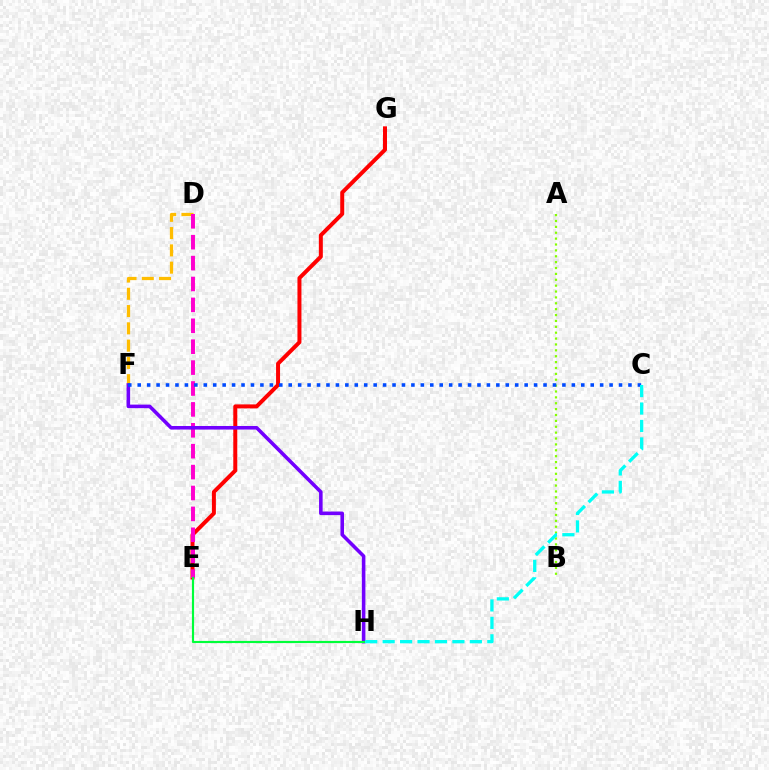{('D', 'F'): [{'color': '#ffbd00', 'line_style': 'dashed', 'thickness': 2.35}], ('E', 'G'): [{'color': '#ff0000', 'line_style': 'solid', 'thickness': 2.87}], ('D', 'E'): [{'color': '#ff00cf', 'line_style': 'dashed', 'thickness': 2.84}], ('F', 'H'): [{'color': '#7200ff', 'line_style': 'solid', 'thickness': 2.57}], ('A', 'B'): [{'color': '#84ff00', 'line_style': 'dotted', 'thickness': 1.6}], ('E', 'H'): [{'color': '#00ff39', 'line_style': 'solid', 'thickness': 1.56}], ('C', 'F'): [{'color': '#004bff', 'line_style': 'dotted', 'thickness': 2.56}], ('C', 'H'): [{'color': '#00fff6', 'line_style': 'dashed', 'thickness': 2.37}]}